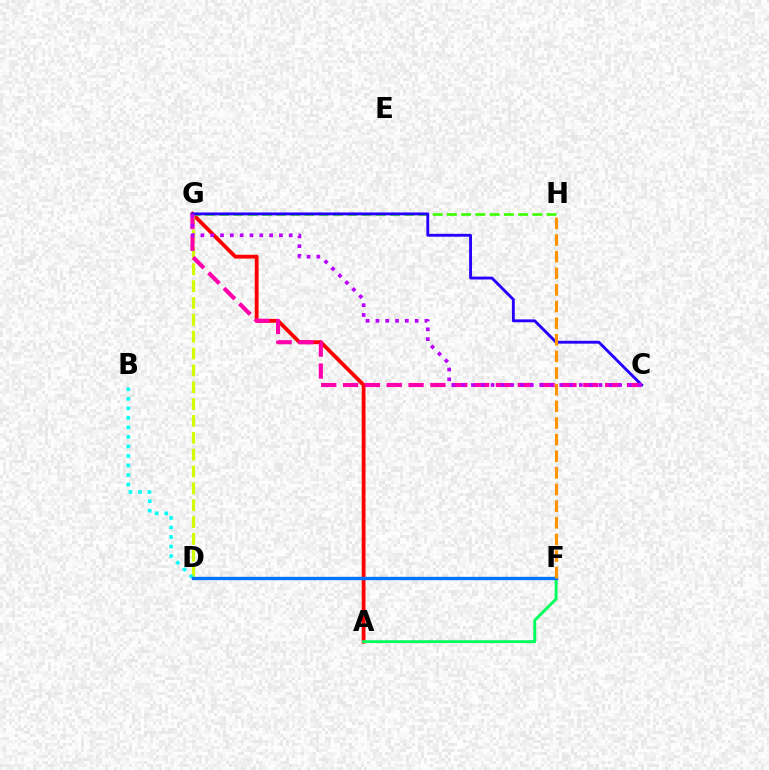{('A', 'G'): [{'color': '#ff0000', 'line_style': 'solid', 'thickness': 2.75}], ('G', 'H'): [{'color': '#3dff00', 'line_style': 'dashed', 'thickness': 1.93}], ('D', 'G'): [{'color': '#d1ff00', 'line_style': 'dashed', 'thickness': 2.29}], ('C', 'G'): [{'color': '#2500ff', 'line_style': 'solid', 'thickness': 2.06}, {'color': '#ff00ac', 'line_style': 'dashed', 'thickness': 2.97}, {'color': '#b900ff', 'line_style': 'dotted', 'thickness': 2.67}], ('B', 'D'): [{'color': '#00fff6', 'line_style': 'dotted', 'thickness': 2.59}], ('A', 'F'): [{'color': '#00ff5c', 'line_style': 'solid', 'thickness': 2.09}], ('D', 'F'): [{'color': '#0074ff', 'line_style': 'solid', 'thickness': 2.4}], ('F', 'H'): [{'color': '#ff9400', 'line_style': 'dashed', 'thickness': 2.26}]}